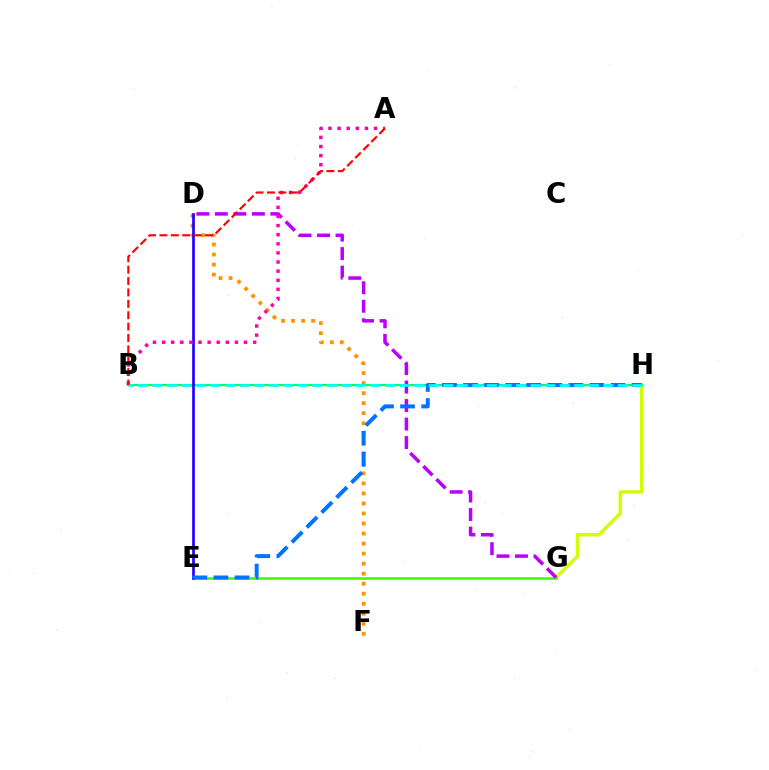{('G', 'H'): [{'color': '#d1ff00', 'line_style': 'solid', 'thickness': 2.49}], ('D', 'F'): [{'color': '#ff9400', 'line_style': 'dotted', 'thickness': 2.72}], ('E', 'G'): [{'color': '#3dff00', 'line_style': 'solid', 'thickness': 1.88}], ('B', 'H'): [{'color': '#00ff5c', 'line_style': 'solid', 'thickness': 1.53}, {'color': '#00fff6', 'line_style': 'dashed', 'thickness': 1.98}], ('D', 'G'): [{'color': '#b900ff', 'line_style': 'dashed', 'thickness': 2.51}], ('D', 'E'): [{'color': '#2500ff', 'line_style': 'solid', 'thickness': 1.95}], ('E', 'H'): [{'color': '#0074ff', 'line_style': 'dashed', 'thickness': 2.86}], ('A', 'B'): [{'color': '#ff00ac', 'line_style': 'dotted', 'thickness': 2.47}, {'color': '#ff0000', 'line_style': 'dashed', 'thickness': 1.55}]}